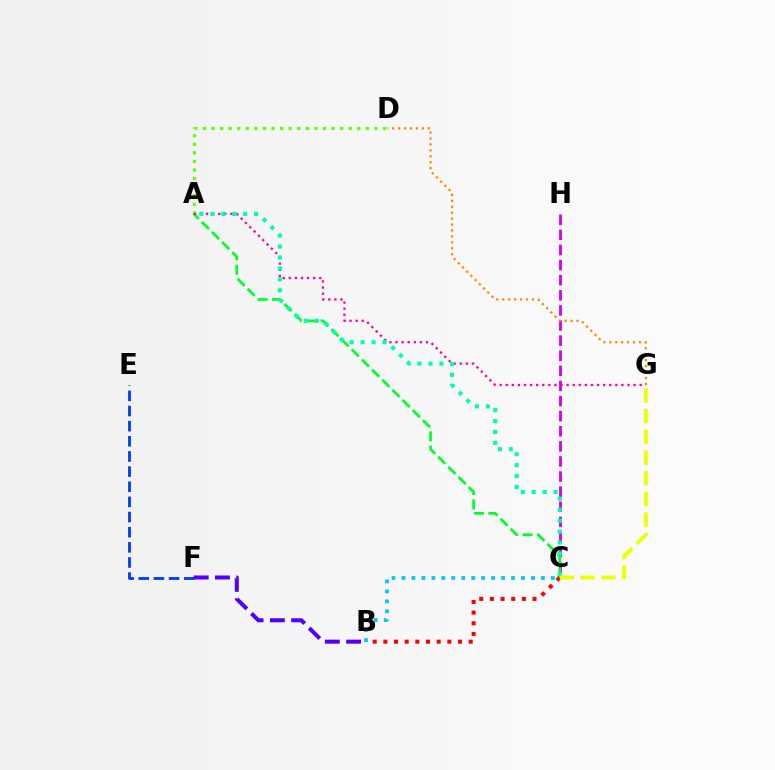{('A', 'D'): [{'color': '#66ff00', 'line_style': 'dotted', 'thickness': 2.33}], ('C', 'H'): [{'color': '#d600ff', 'line_style': 'dashed', 'thickness': 2.05}], ('A', 'C'): [{'color': '#00ff27', 'line_style': 'dashed', 'thickness': 1.95}, {'color': '#00ffaf', 'line_style': 'dotted', 'thickness': 2.98}], ('E', 'F'): [{'color': '#003fff', 'line_style': 'dashed', 'thickness': 2.06}], ('B', 'F'): [{'color': '#4f00ff', 'line_style': 'dashed', 'thickness': 2.89}], ('A', 'G'): [{'color': '#ff00a0', 'line_style': 'dotted', 'thickness': 1.65}], ('D', 'G'): [{'color': '#ff8800', 'line_style': 'dotted', 'thickness': 1.61}], ('B', 'C'): [{'color': '#ff0000', 'line_style': 'dotted', 'thickness': 2.9}, {'color': '#00c7ff', 'line_style': 'dotted', 'thickness': 2.71}], ('C', 'G'): [{'color': '#eeff00', 'line_style': 'dashed', 'thickness': 2.81}]}